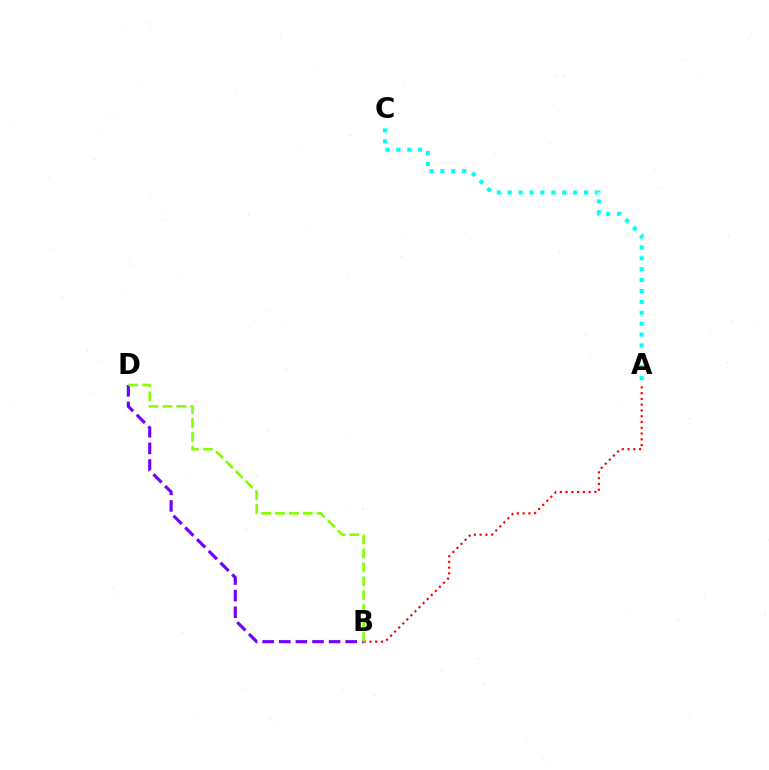{('A', 'B'): [{'color': '#ff0000', 'line_style': 'dotted', 'thickness': 1.56}], ('B', 'D'): [{'color': '#7200ff', 'line_style': 'dashed', 'thickness': 2.26}, {'color': '#84ff00', 'line_style': 'dashed', 'thickness': 1.89}], ('A', 'C'): [{'color': '#00fff6', 'line_style': 'dotted', 'thickness': 2.96}]}